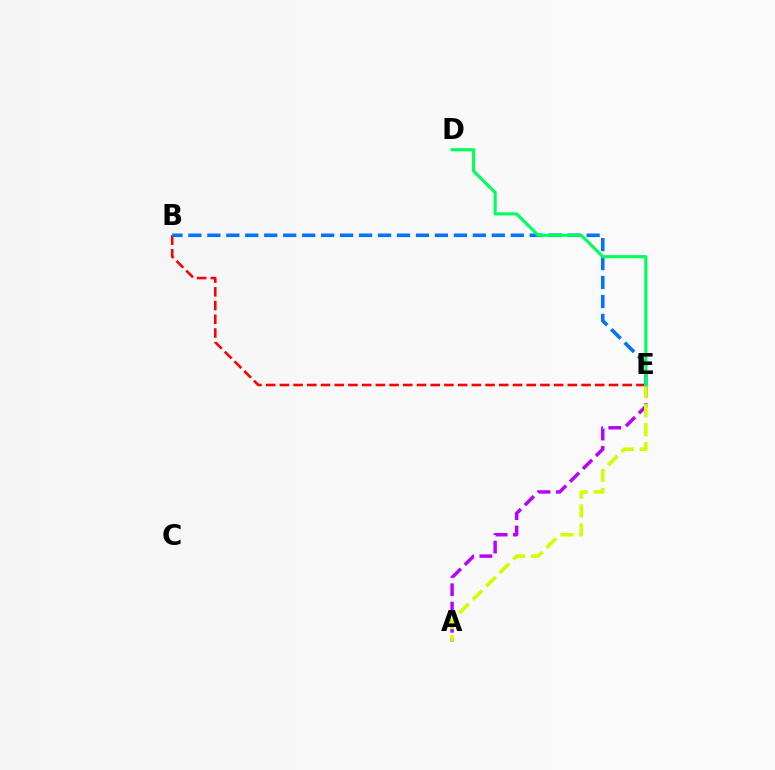{('A', 'E'): [{'color': '#b900ff', 'line_style': 'dashed', 'thickness': 2.48}, {'color': '#d1ff00', 'line_style': 'dashed', 'thickness': 2.59}], ('B', 'E'): [{'color': '#ff0000', 'line_style': 'dashed', 'thickness': 1.86}, {'color': '#0074ff', 'line_style': 'dashed', 'thickness': 2.58}], ('D', 'E'): [{'color': '#00ff5c', 'line_style': 'solid', 'thickness': 2.24}]}